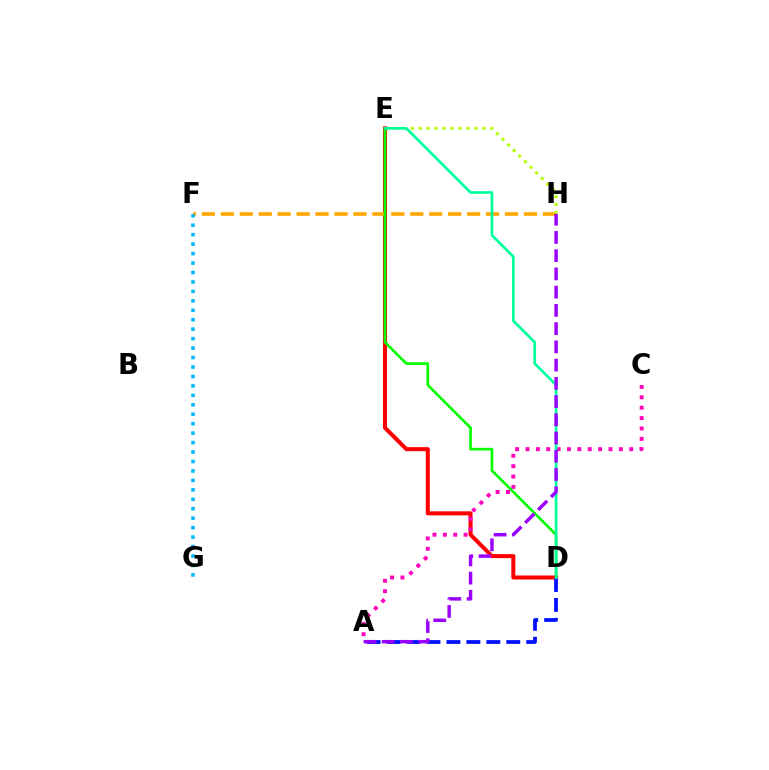{('D', 'E'): [{'color': '#ff0000', 'line_style': 'solid', 'thickness': 2.91}, {'color': '#08ff00', 'line_style': 'solid', 'thickness': 1.93}, {'color': '#00ff9d', 'line_style': 'solid', 'thickness': 1.93}], ('F', 'H'): [{'color': '#ffa500', 'line_style': 'dashed', 'thickness': 2.57}], ('A', 'D'): [{'color': '#0010ff', 'line_style': 'dashed', 'thickness': 2.71}], ('A', 'C'): [{'color': '#ff00bd', 'line_style': 'dotted', 'thickness': 2.82}], ('E', 'H'): [{'color': '#b3ff00', 'line_style': 'dotted', 'thickness': 2.15}], ('F', 'G'): [{'color': '#00b5ff', 'line_style': 'dotted', 'thickness': 2.57}], ('A', 'H'): [{'color': '#9b00ff', 'line_style': 'dashed', 'thickness': 2.48}]}